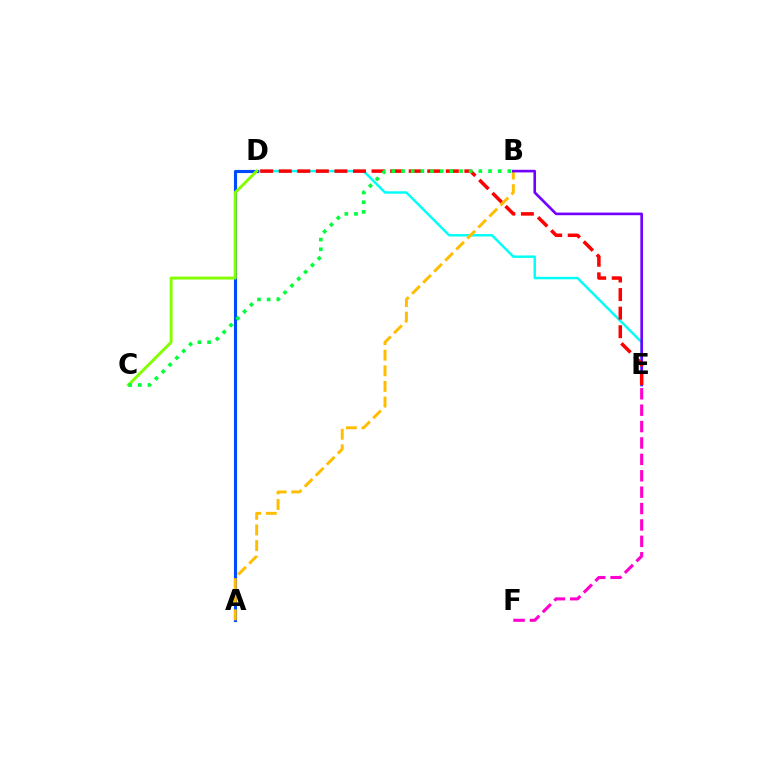{('D', 'E'): [{'color': '#00fff6', 'line_style': 'solid', 'thickness': 1.76}, {'color': '#ff0000', 'line_style': 'dashed', 'thickness': 2.52}], ('A', 'D'): [{'color': '#004bff', 'line_style': 'solid', 'thickness': 2.23}], ('A', 'B'): [{'color': '#ffbd00', 'line_style': 'dashed', 'thickness': 2.12}], ('B', 'E'): [{'color': '#7200ff', 'line_style': 'solid', 'thickness': 1.9}], ('C', 'D'): [{'color': '#84ff00', 'line_style': 'solid', 'thickness': 2.11}], ('E', 'F'): [{'color': '#ff00cf', 'line_style': 'dashed', 'thickness': 2.23}], ('B', 'C'): [{'color': '#00ff39', 'line_style': 'dotted', 'thickness': 2.63}]}